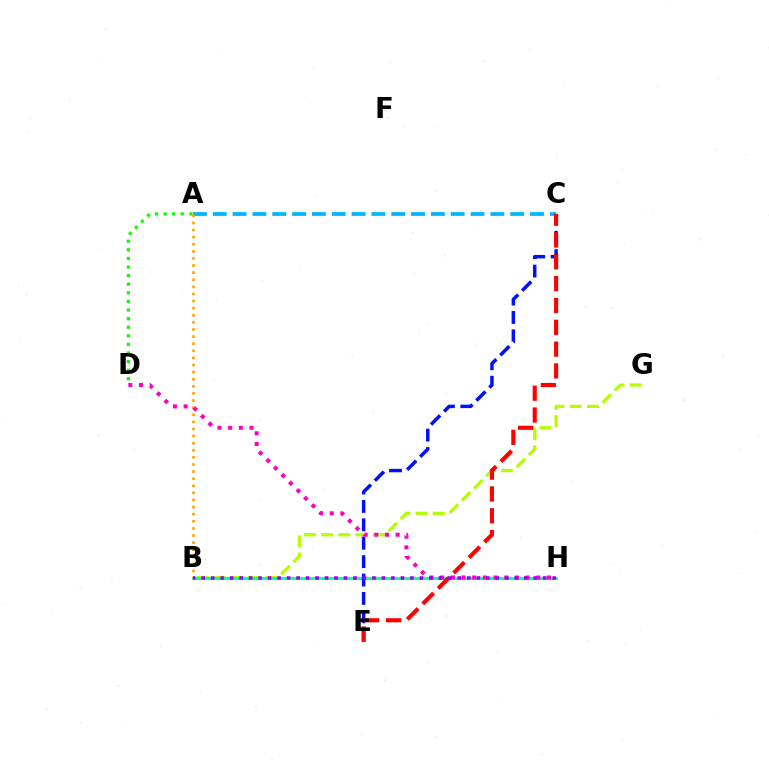{('B', 'G'): [{'color': '#b3ff00', 'line_style': 'dashed', 'thickness': 2.34}], ('A', 'C'): [{'color': '#00b5ff', 'line_style': 'dashed', 'thickness': 2.69}], ('B', 'H'): [{'color': '#00ff9d', 'line_style': 'solid', 'thickness': 2.05}, {'color': '#9b00ff', 'line_style': 'dotted', 'thickness': 2.58}], ('A', 'D'): [{'color': '#08ff00', 'line_style': 'dotted', 'thickness': 2.34}], ('A', 'B'): [{'color': '#ffa500', 'line_style': 'dotted', 'thickness': 1.93}], ('C', 'E'): [{'color': '#0010ff', 'line_style': 'dashed', 'thickness': 2.5}, {'color': '#ff0000', 'line_style': 'dashed', 'thickness': 2.97}], ('D', 'H'): [{'color': '#ff00bd', 'line_style': 'dotted', 'thickness': 2.9}]}